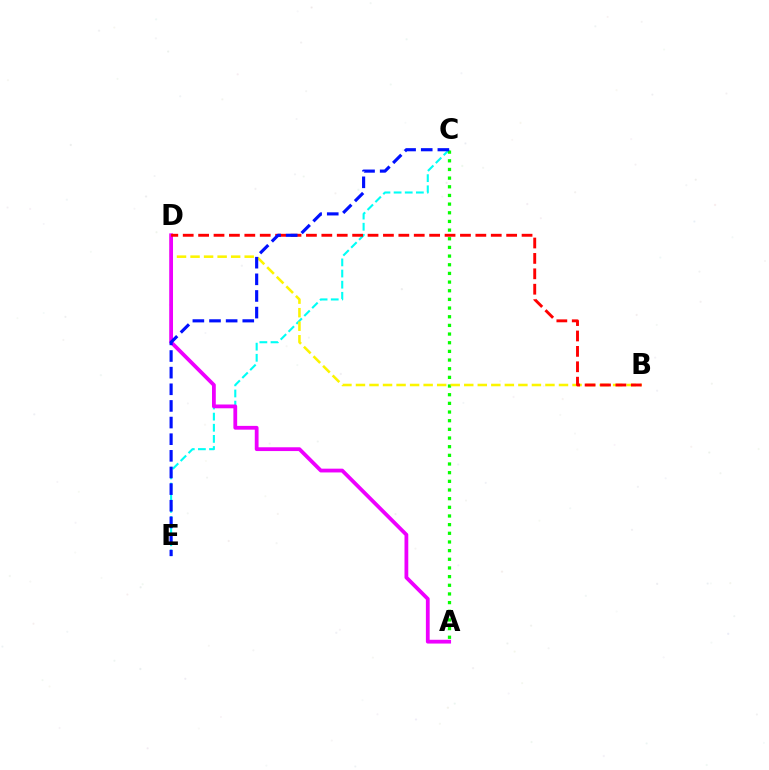{('C', 'E'): [{'color': '#00fff6', 'line_style': 'dashed', 'thickness': 1.51}, {'color': '#0010ff', 'line_style': 'dashed', 'thickness': 2.26}], ('A', 'C'): [{'color': '#08ff00', 'line_style': 'dotted', 'thickness': 2.35}], ('B', 'D'): [{'color': '#fcf500', 'line_style': 'dashed', 'thickness': 1.84}, {'color': '#ff0000', 'line_style': 'dashed', 'thickness': 2.09}], ('A', 'D'): [{'color': '#ee00ff', 'line_style': 'solid', 'thickness': 2.72}]}